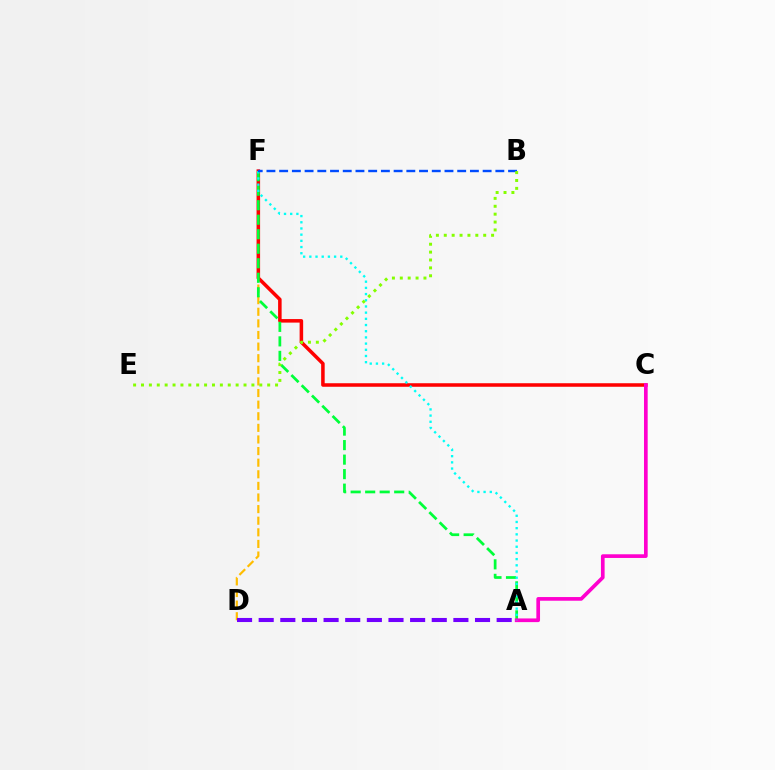{('D', 'F'): [{'color': '#ffbd00', 'line_style': 'dashed', 'thickness': 1.58}], ('C', 'F'): [{'color': '#ff0000', 'line_style': 'solid', 'thickness': 2.54}], ('A', 'F'): [{'color': '#00ff39', 'line_style': 'dashed', 'thickness': 1.97}, {'color': '#00fff6', 'line_style': 'dotted', 'thickness': 1.68}], ('A', 'C'): [{'color': '#ff00cf', 'line_style': 'solid', 'thickness': 2.65}], ('B', 'F'): [{'color': '#004bff', 'line_style': 'dashed', 'thickness': 1.73}], ('A', 'D'): [{'color': '#7200ff', 'line_style': 'dashed', 'thickness': 2.94}], ('B', 'E'): [{'color': '#84ff00', 'line_style': 'dotted', 'thickness': 2.14}]}